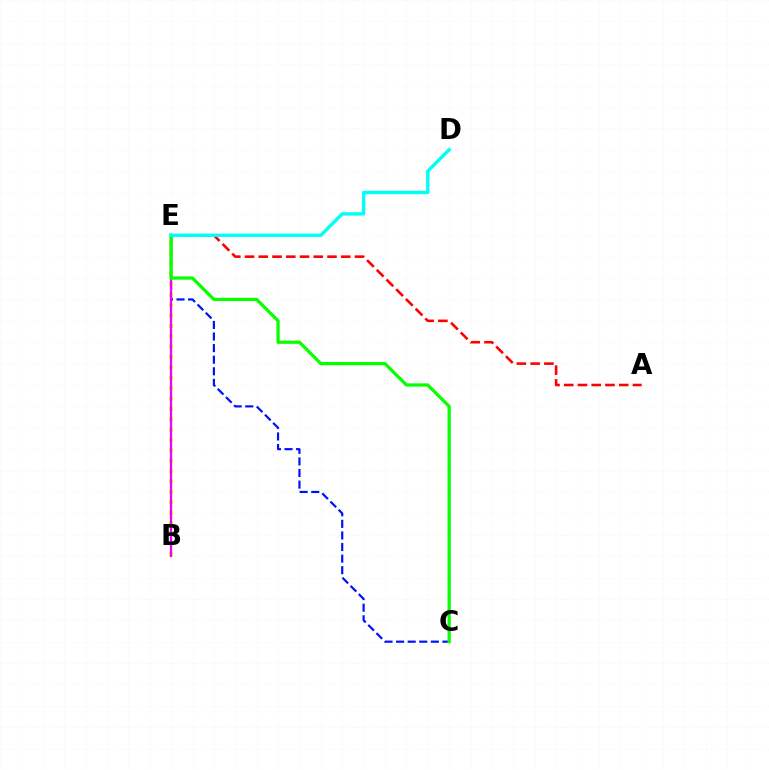{('C', 'E'): [{'color': '#0010ff', 'line_style': 'dashed', 'thickness': 1.57}, {'color': '#08ff00', 'line_style': 'solid', 'thickness': 2.35}], ('B', 'E'): [{'color': '#fcf500', 'line_style': 'dotted', 'thickness': 2.82}, {'color': '#ee00ff', 'line_style': 'solid', 'thickness': 1.63}], ('A', 'E'): [{'color': '#ff0000', 'line_style': 'dashed', 'thickness': 1.87}], ('D', 'E'): [{'color': '#00fff6', 'line_style': 'solid', 'thickness': 2.45}]}